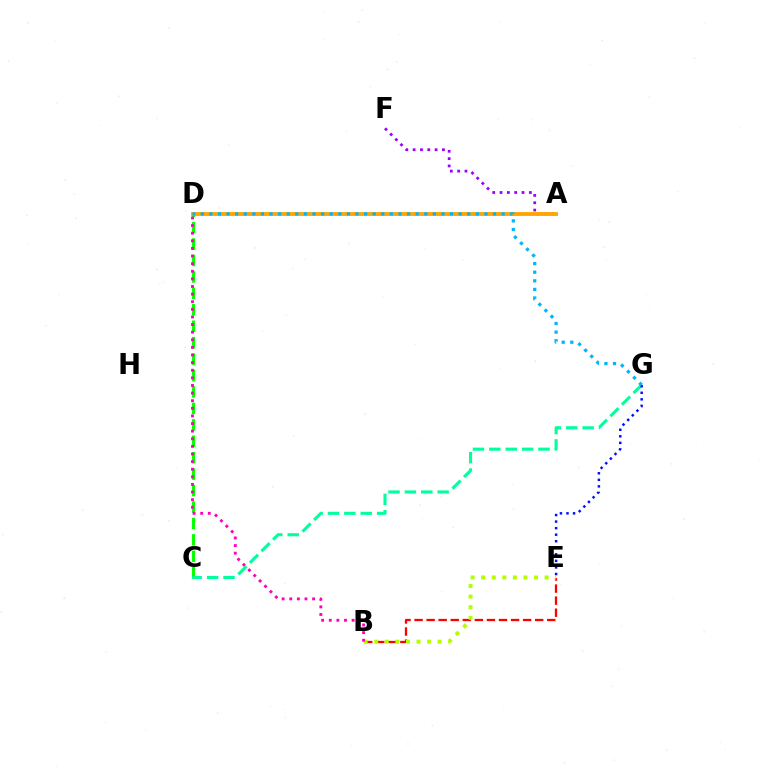{('B', 'E'): [{'color': '#ff0000', 'line_style': 'dashed', 'thickness': 1.64}, {'color': '#b3ff00', 'line_style': 'dotted', 'thickness': 2.87}], ('A', 'F'): [{'color': '#9b00ff', 'line_style': 'dotted', 'thickness': 1.99}], ('C', 'D'): [{'color': '#08ff00', 'line_style': 'dashed', 'thickness': 2.23}], ('B', 'D'): [{'color': '#ff00bd', 'line_style': 'dotted', 'thickness': 2.07}], ('A', 'D'): [{'color': '#ffa500', 'line_style': 'solid', 'thickness': 2.76}], ('C', 'G'): [{'color': '#00ff9d', 'line_style': 'dashed', 'thickness': 2.23}], ('E', 'G'): [{'color': '#0010ff', 'line_style': 'dotted', 'thickness': 1.78}], ('D', 'G'): [{'color': '#00b5ff', 'line_style': 'dotted', 'thickness': 2.34}]}